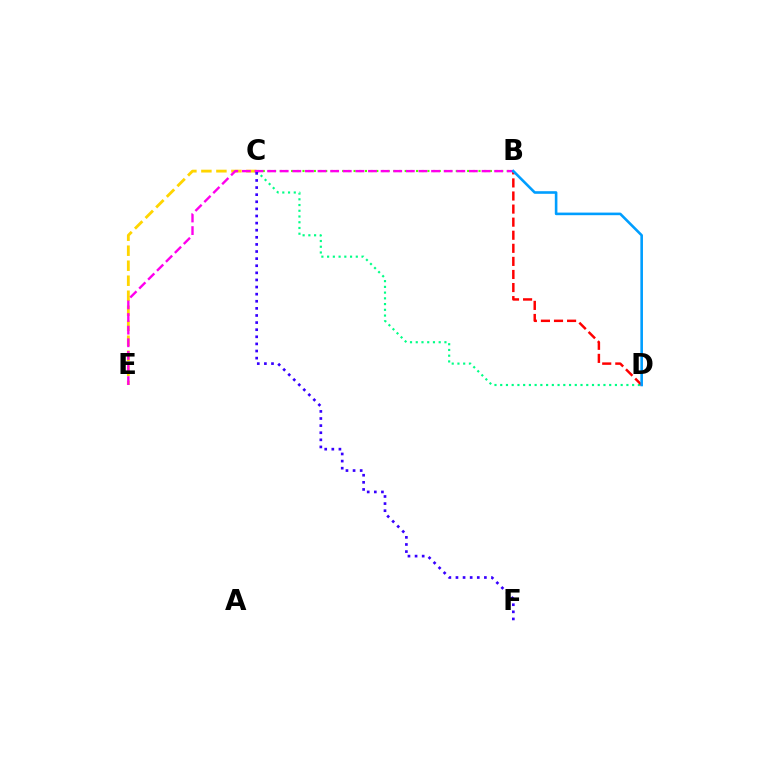{('B', 'C'): [{'color': '#4fff00', 'line_style': 'dotted', 'thickness': 1.54}], ('C', 'D'): [{'color': '#00ff86', 'line_style': 'dotted', 'thickness': 1.56}], ('C', 'E'): [{'color': '#ffd500', 'line_style': 'dashed', 'thickness': 2.04}], ('B', 'D'): [{'color': '#ff0000', 'line_style': 'dashed', 'thickness': 1.78}, {'color': '#009eff', 'line_style': 'solid', 'thickness': 1.87}], ('B', 'E'): [{'color': '#ff00ed', 'line_style': 'dashed', 'thickness': 1.71}], ('C', 'F'): [{'color': '#3700ff', 'line_style': 'dotted', 'thickness': 1.93}]}